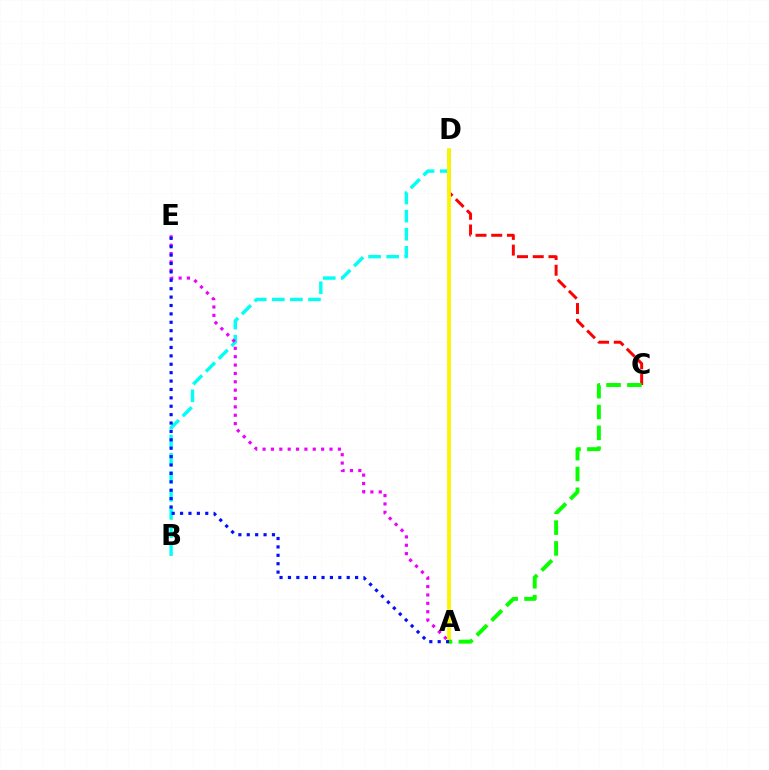{('C', 'D'): [{'color': '#ff0000', 'line_style': 'dashed', 'thickness': 2.14}], ('B', 'D'): [{'color': '#00fff6', 'line_style': 'dashed', 'thickness': 2.46}], ('A', 'E'): [{'color': '#ee00ff', 'line_style': 'dotted', 'thickness': 2.27}, {'color': '#0010ff', 'line_style': 'dotted', 'thickness': 2.28}], ('A', 'D'): [{'color': '#fcf500', 'line_style': 'solid', 'thickness': 2.75}], ('A', 'C'): [{'color': '#08ff00', 'line_style': 'dashed', 'thickness': 2.83}]}